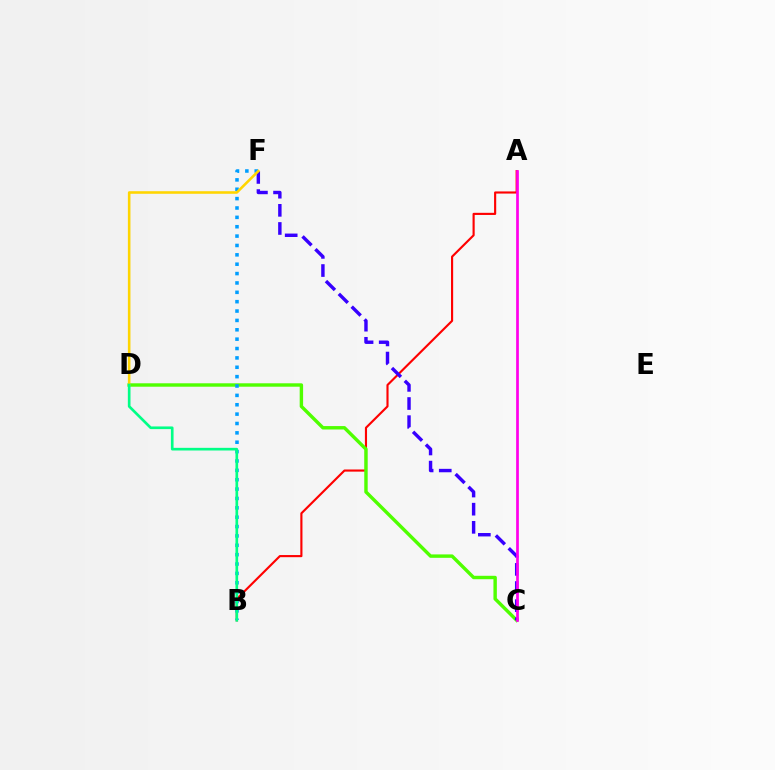{('A', 'B'): [{'color': '#ff0000', 'line_style': 'solid', 'thickness': 1.54}], ('C', 'D'): [{'color': '#4fff00', 'line_style': 'solid', 'thickness': 2.46}], ('B', 'F'): [{'color': '#009eff', 'line_style': 'dotted', 'thickness': 2.55}], ('C', 'F'): [{'color': '#3700ff', 'line_style': 'dashed', 'thickness': 2.46}], ('D', 'F'): [{'color': '#ffd500', 'line_style': 'solid', 'thickness': 1.85}], ('A', 'C'): [{'color': '#ff00ed', 'line_style': 'solid', 'thickness': 1.96}], ('B', 'D'): [{'color': '#00ff86', 'line_style': 'solid', 'thickness': 1.92}]}